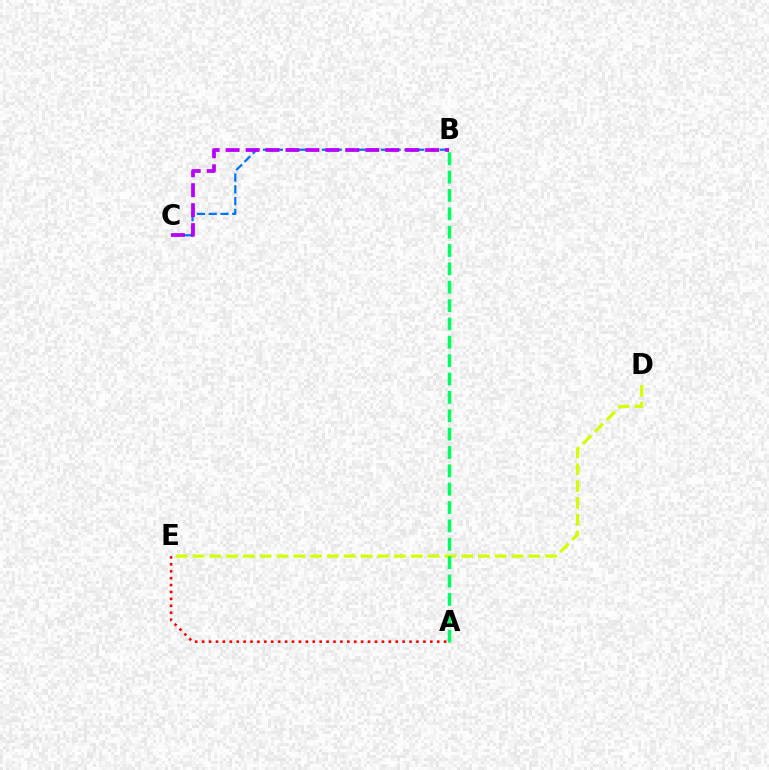{('A', 'E'): [{'color': '#ff0000', 'line_style': 'dotted', 'thickness': 1.88}], ('D', 'E'): [{'color': '#d1ff00', 'line_style': 'dashed', 'thickness': 2.28}], ('B', 'C'): [{'color': '#0074ff', 'line_style': 'dashed', 'thickness': 1.6}, {'color': '#b900ff', 'line_style': 'dashed', 'thickness': 2.71}], ('A', 'B'): [{'color': '#00ff5c', 'line_style': 'dashed', 'thickness': 2.49}]}